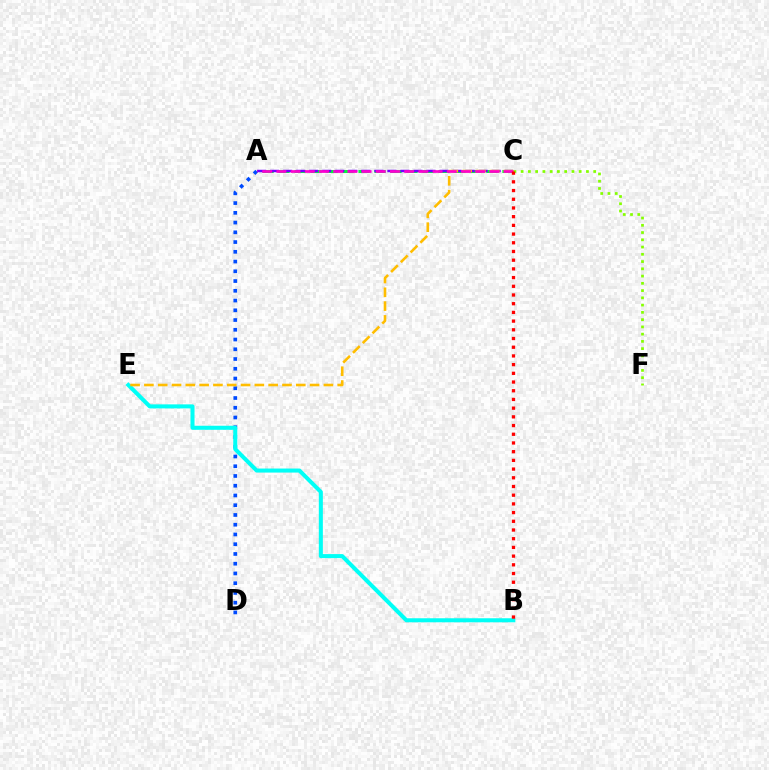{('A', 'C'): [{'color': '#00ff39', 'line_style': 'dashed', 'thickness': 2.17}, {'color': '#7200ff', 'line_style': 'dashed', 'thickness': 1.77}, {'color': '#ff00cf', 'line_style': 'dashed', 'thickness': 1.93}], ('C', 'F'): [{'color': '#84ff00', 'line_style': 'dotted', 'thickness': 1.97}], ('A', 'D'): [{'color': '#004bff', 'line_style': 'dotted', 'thickness': 2.65}], ('B', 'E'): [{'color': '#00fff6', 'line_style': 'solid', 'thickness': 2.91}], ('C', 'E'): [{'color': '#ffbd00', 'line_style': 'dashed', 'thickness': 1.88}], ('B', 'C'): [{'color': '#ff0000', 'line_style': 'dotted', 'thickness': 2.36}]}